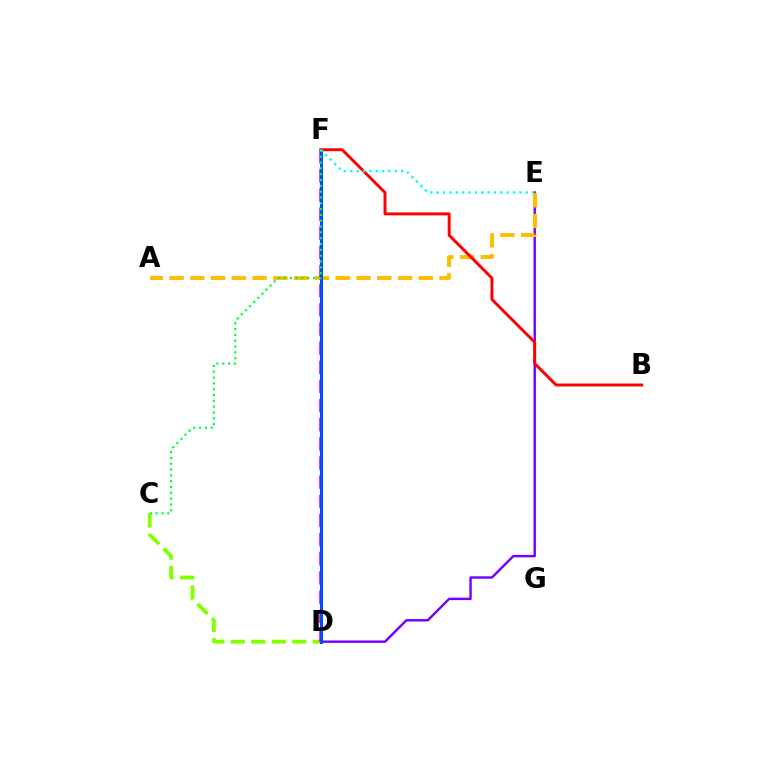{('D', 'E'): [{'color': '#7200ff', 'line_style': 'solid', 'thickness': 1.74}], ('A', 'E'): [{'color': '#ffbd00', 'line_style': 'dashed', 'thickness': 2.82}], ('C', 'D'): [{'color': '#84ff00', 'line_style': 'dashed', 'thickness': 2.78}], ('D', 'F'): [{'color': '#ff00cf', 'line_style': 'dashed', 'thickness': 2.6}, {'color': '#004bff', 'line_style': 'solid', 'thickness': 2.2}], ('B', 'F'): [{'color': '#ff0000', 'line_style': 'solid', 'thickness': 2.12}], ('C', 'F'): [{'color': '#00ff39', 'line_style': 'dotted', 'thickness': 1.58}], ('E', 'F'): [{'color': '#00fff6', 'line_style': 'dotted', 'thickness': 1.73}]}